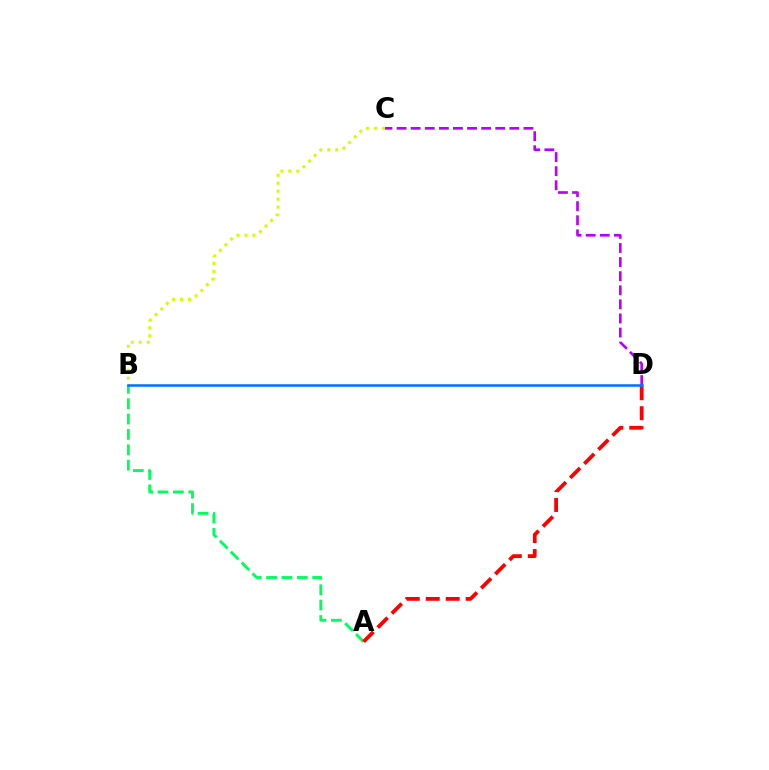{('A', 'B'): [{'color': '#00ff5c', 'line_style': 'dashed', 'thickness': 2.09}], ('C', 'D'): [{'color': '#b900ff', 'line_style': 'dashed', 'thickness': 1.92}], ('A', 'D'): [{'color': '#ff0000', 'line_style': 'dashed', 'thickness': 2.71}], ('B', 'C'): [{'color': '#d1ff00', 'line_style': 'dotted', 'thickness': 2.16}], ('B', 'D'): [{'color': '#0074ff', 'line_style': 'solid', 'thickness': 1.83}]}